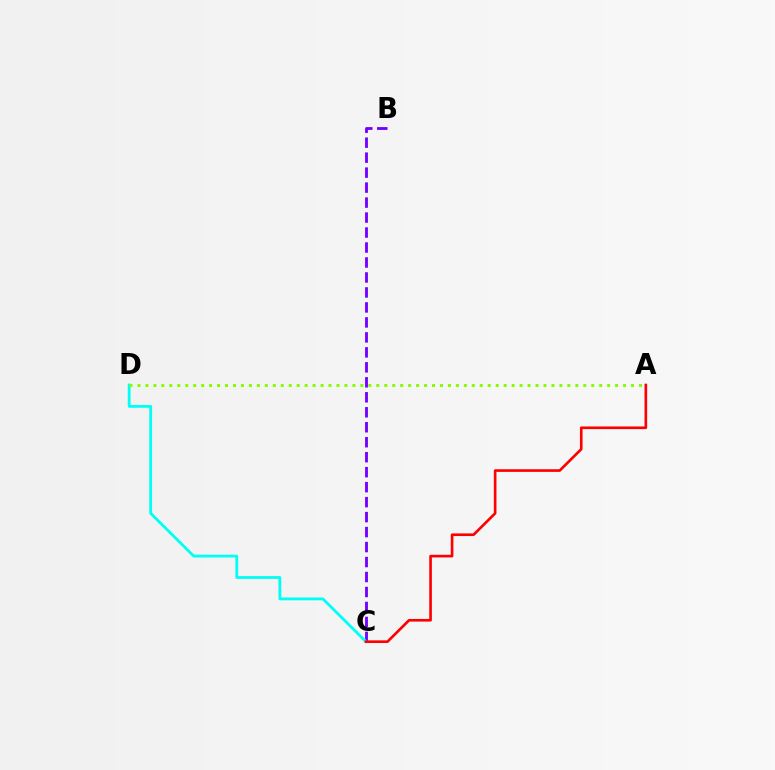{('B', 'C'): [{'color': '#7200ff', 'line_style': 'dashed', 'thickness': 2.03}], ('C', 'D'): [{'color': '#00fff6', 'line_style': 'solid', 'thickness': 2.02}], ('A', 'D'): [{'color': '#84ff00', 'line_style': 'dotted', 'thickness': 2.16}], ('A', 'C'): [{'color': '#ff0000', 'line_style': 'solid', 'thickness': 1.91}]}